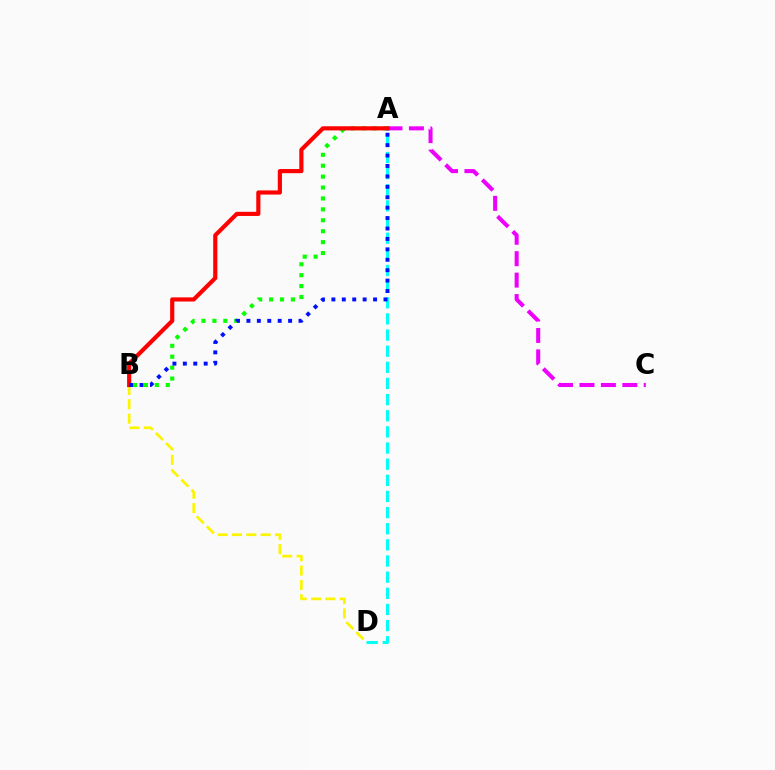{('A', 'B'): [{'color': '#08ff00', 'line_style': 'dotted', 'thickness': 2.97}, {'color': '#ff0000', 'line_style': 'solid', 'thickness': 2.99}, {'color': '#0010ff', 'line_style': 'dotted', 'thickness': 2.83}], ('A', 'D'): [{'color': '#00fff6', 'line_style': 'dashed', 'thickness': 2.19}], ('A', 'C'): [{'color': '#ee00ff', 'line_style': 'dashed', 'thickness': 2.91}], ('B', 'D'): [{'color': '#fcf500', 'line_style': 'dashed', 'thickness': 1.95}]}